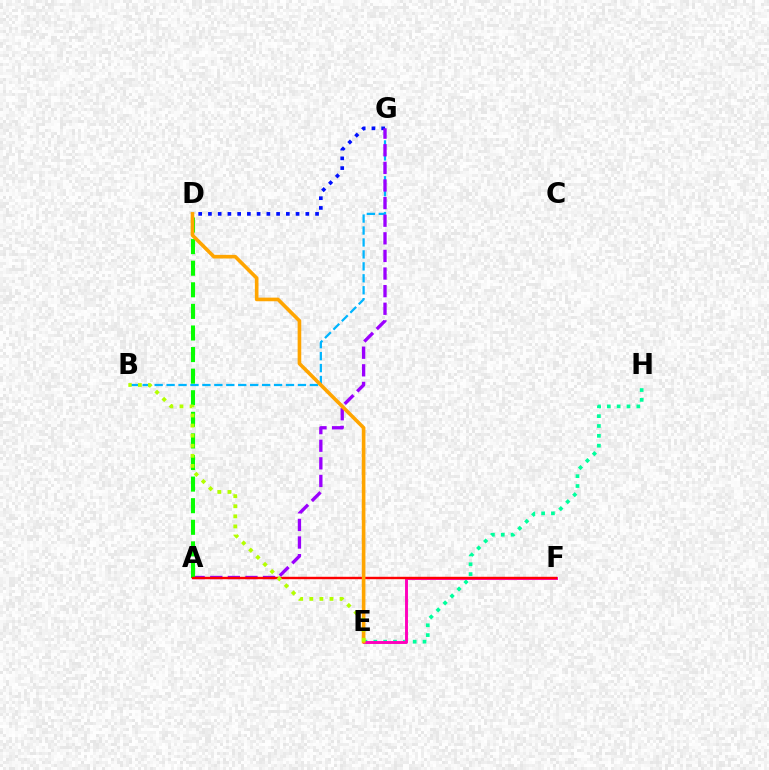{('E', 'H'): [{'color': '#00ff9d', 'line_style': 'dotted', 'thickness': 2.67}], ('E', 'F'): [{'color': '#ff00bd', 'line_style': 'solid', 'thickness': 2.1}], ('B', 'G'): [{'color': '#00b5ff', 'line_style': 'dashed', 'thickness': 1.62}], ('D', 'G'): [{'color': '#0010ff', 'line_style': 'dotted', 'thickness': 2.65}], ('A', 'G'): [{'color': '#9b00ff', 'line_style': 'dashed', 'thickness': 2.39}], ('A', 'D'): [{'color': '#08ff00', 'line_style': 'dashed', 'thickness': 2.93}], ('A', 'F'): [{'color': '#ff0000', 'line_style': 'solid', 'thickness': 1.73}], ('D', 'E'): [{'color': '#ffa500', 'line_style': 'solid', 'thickness': 2.61}], ('B', 'E'): [{'color': '#b3ff00', 'line_style': 'dotted', 'thickness': 2.74}]}